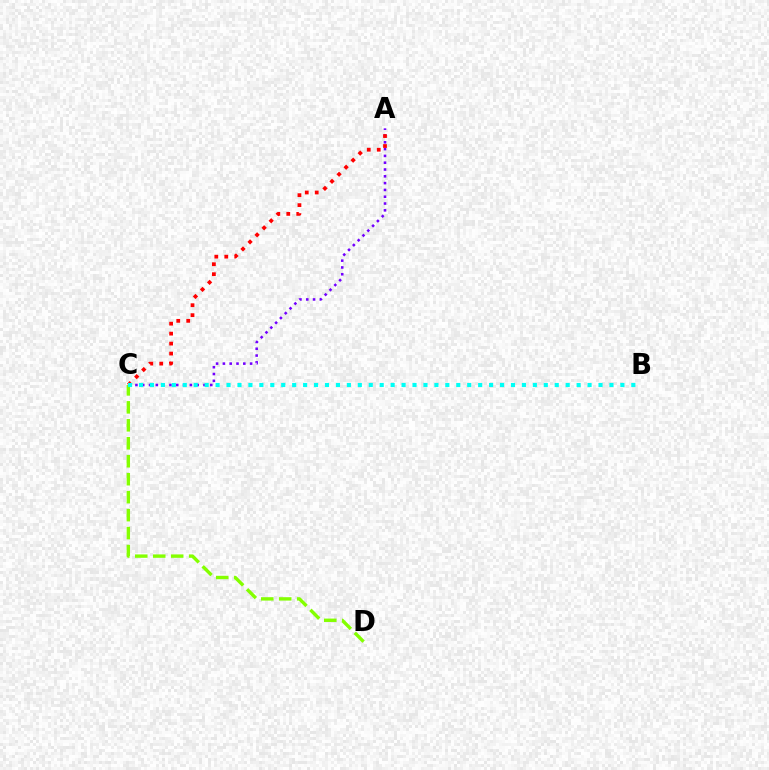{('A', 'C'): [{'color': '#7200ff', 'line_style': 'dotted', 'thickness': 1.85}, {'color': '#ff0000', 'line_style': 'dotted', 'thickness': 2.71}], ('C', 'D'): [{'color': '#84ff00', 'line_style': 'dashed', 'thickness': 2.44}], ('B', 'C'): [{'color': '#00fff6', 'line_style': 'dotted', 'thickness': 2.97}]}